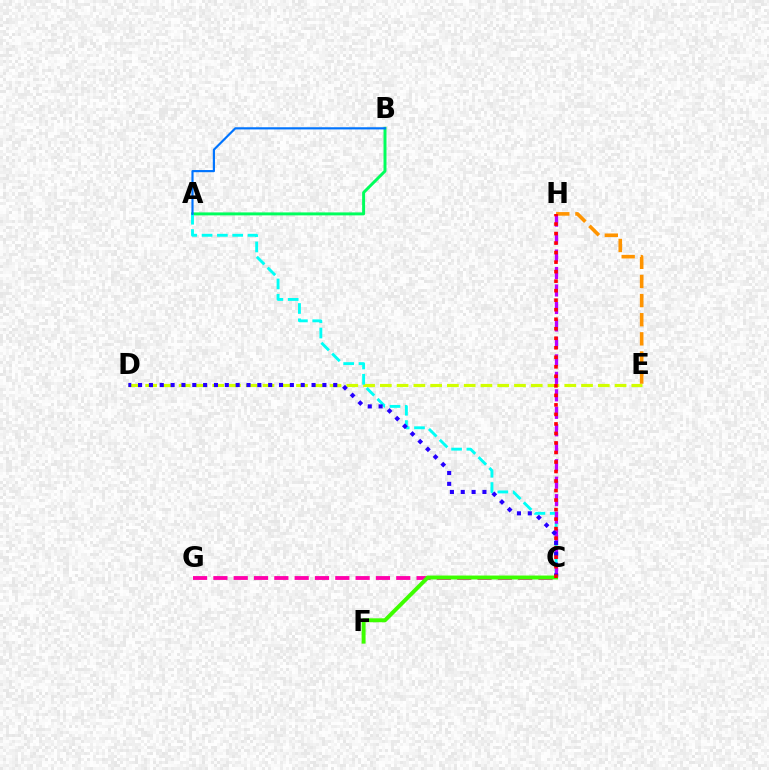{('D', 'E'): [{'color': '#d1ff00', 'line_style': 'dashed', 'thickness': 2.28}], ('A', 'B'): [{'color': '#00ff5c', 'line_style': 'solid', 'thickness': 2.13}, {'color': '#0074ff', 'line_style': 'solid', 'thickness': 1.56}], ('C', 'G'): [{'color': '#ff00ac', 'line_style': 'dashed', 'thickness': 2.76}], ('A', 'C'): [{'color': '#00fff6', 'line_style': 'dashed', 'thickness': 2.08}], ('E', 'H'): [{'color': '#ff9400', 'line_style': 'dashed', 'thickness': 2.6}], ('C', 'H'): [{'color': '#b900ff', 'line_style': 'dashed', 'thickness': 2.37}, {'color': '#ff0000', 'line_style': 'dotted', 'thickness': 2.59}], ('C', 'D'): [{'color': '#2500ff', 'line_style': 'dotted', 'thickness': 2.95}], ('C', 'F'): [{'color': '#3dff00', 'line_style': 'solid', 'thickness': 2.82}]}